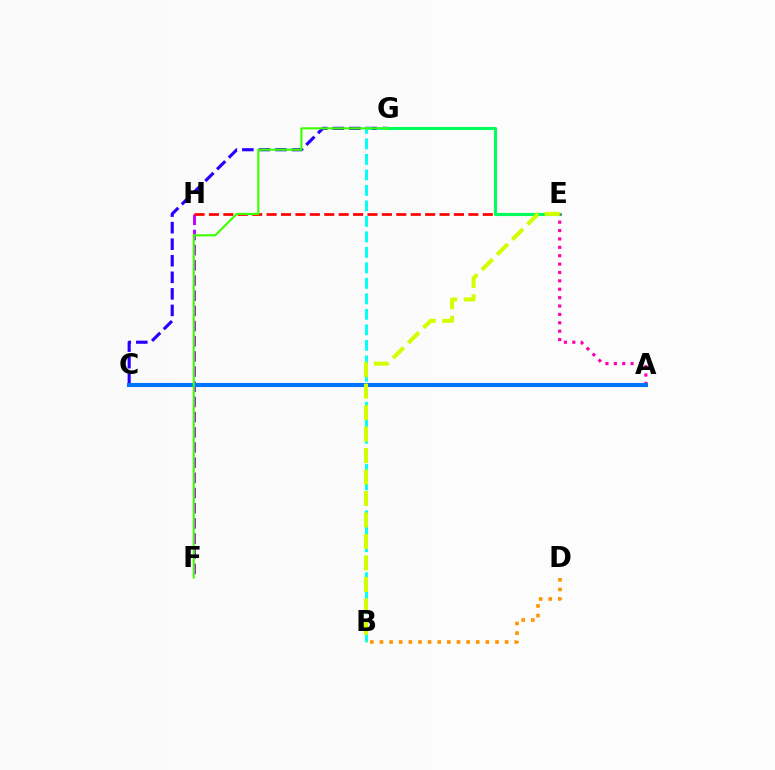{('F', 'H'): [{'color': '#b900ff', 'line_style': 'dashed', 'thickness': 2.06}], ('C', 'G'): [{'color': '#2500ff', 'line_style': 'dashed', 'thickness': 2.25}], ('B', 'D'): [{'color': '#ff9400', 'line_style': 'dotted', 'thickness': 2.62}], ('E', 'H'): [{'color': '#ff0000', 'line_style': 'dashed', 'thickness': 1.96}], ('B', 'G'): [{'color': '#00fff6', 'line_style': 'dashed', 'thickness': 2.1}], ('E', 'G'): [{'color': '#00ff5c', 'line_style': 'solid', 'thickness': 2.23}], ('A', 'E'): [{'color': '#ff00ac', 'line_style': 'dotted', 'thickness': 2.28}], ('A', 'C'): [{'color': '#0074ff', 'line_style': 'solid', 'thickness': 2.94}], ('F', 'G'): [{'color': '#3dff00', 'line_style': 'solid', 'thickness': 1.54}], ('B', 'E'): [{'color': '#d1ff00', 'line_style': 'dashed', 'thickness': 2.92}]}